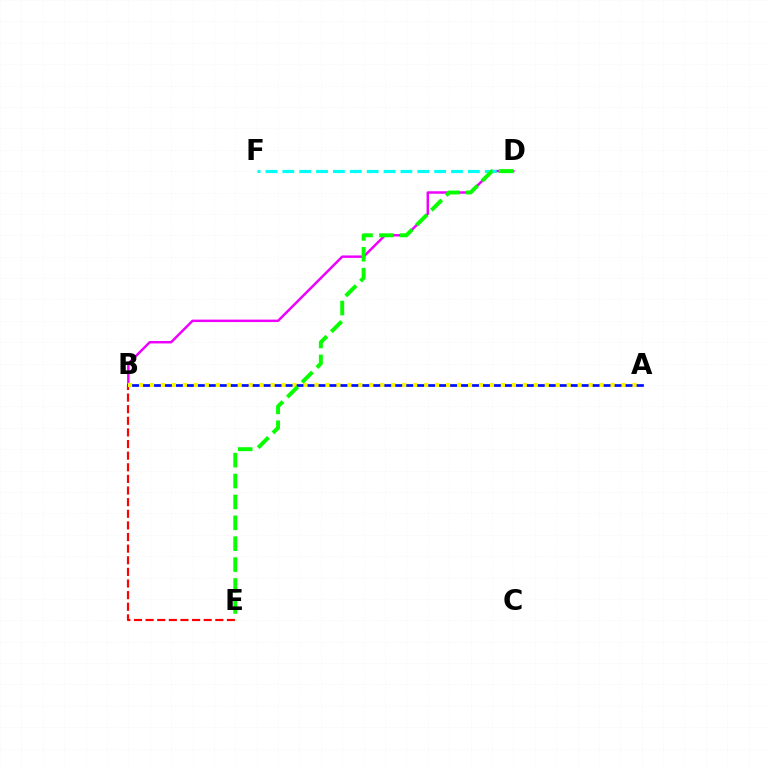{('B', 'D'): [{'color': '#ee00ff', 'line_style': 'solid', 'thickness': 1.78}], ('A', 'B'): [{'color': '#0010ff', 'line_style': 'solid', 'thickness': 1.95}, {'color': '#fcf500', 'line_style': 'dotted', 'thickness': 2.98}], ('B', 'E'): [{'color': '#ff0000', 'line_style': 'dashed', 'thickness': 1.58}], ('D', 'F'): [{'color': '#00fff6', 'line_style': 'dashed', 'thickness': 2.29}], ('D', 'E'): [{'color': '#08ff00', 'line_style': 'dashed', 'thickness': 2.84}]}